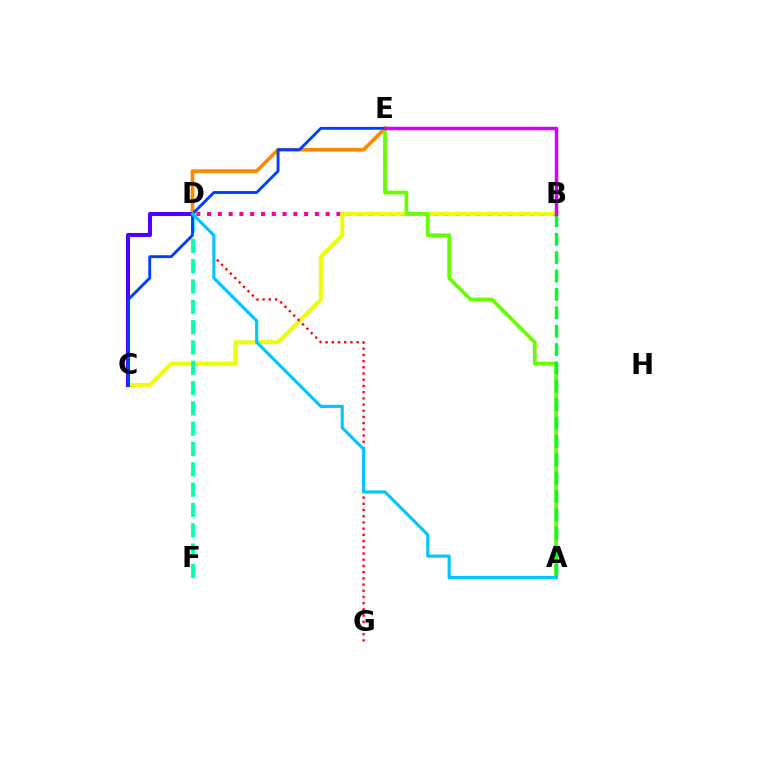{('D', 'E'): [{'color': '#ff8800', 'line_style': 'solid', 'thickness': 2.65}], ('B', 'D'): [{'color': '#ff00a0', 'line_style': 'dotted', 'thickness': 2.93}], ('B', 'C'): [{'color': '#eeff00', 'line_style': 'solid', 'thickness': 2.83}], ('D', 'G'): [{'color': '#ff0000', 'line_style': 'dotted', 'thickness': 1.69}], ('C', 'D'): [{'color': '#4f00ff', 'line_style': 'solid', 'thickness': 2.93}], ('A', 'E'): [{'color': '#66ff00', 'line_style': 'solid', 'thickness': 2.68}], ('D', 'F'): [{'color': '#00ffaf', 'line_style': 'dashed', 'thickness': 2.76}], ('C', 'E'): [{'color': '#003fff', 'line_style': 'solid', 'thickness': 2.06}], ('A', 'B'): [{'color': '#00ff27', 'line_style': 'dashed', 'thickness': 2.5}], ('B', 'E'): [{'color': '#d600ff', 'line_style': 'solid', 'thickness': 2.51}], ('A', 'D'): [{'color': '#00c7ff', 'line_style': 'solid', 'thickness': 2.26}]}